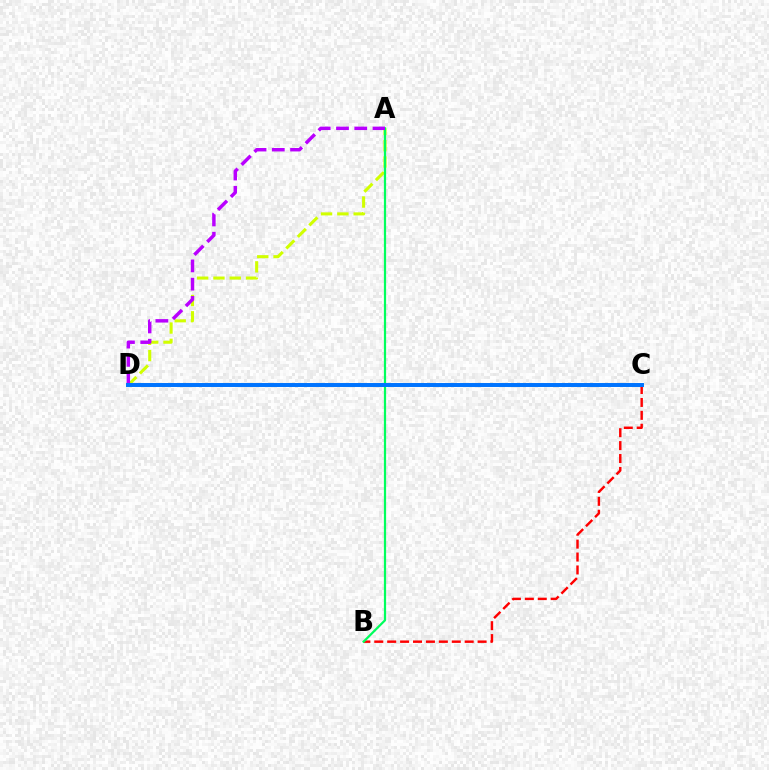{('A', 'D'): [{'color': '#d1ff00', 'line_style': 'dashed', 'thickness': 2.21}, {'color': '#b900ff', 'line_style': 'dashed', 'thickness': 2.48}], ('B', 'C'): [{'color': '#ff0000', 'line_style': 'dashed', 'thickness': 1.75}], ('A', 'B'): [{'color': '#00ff5c', 'line_style': 'solid', 'thickness': 1.6}], ('C', 'D'): [{'color': '#0074ff', 'line_style': 'solid', 'thickness': 2.85}]}